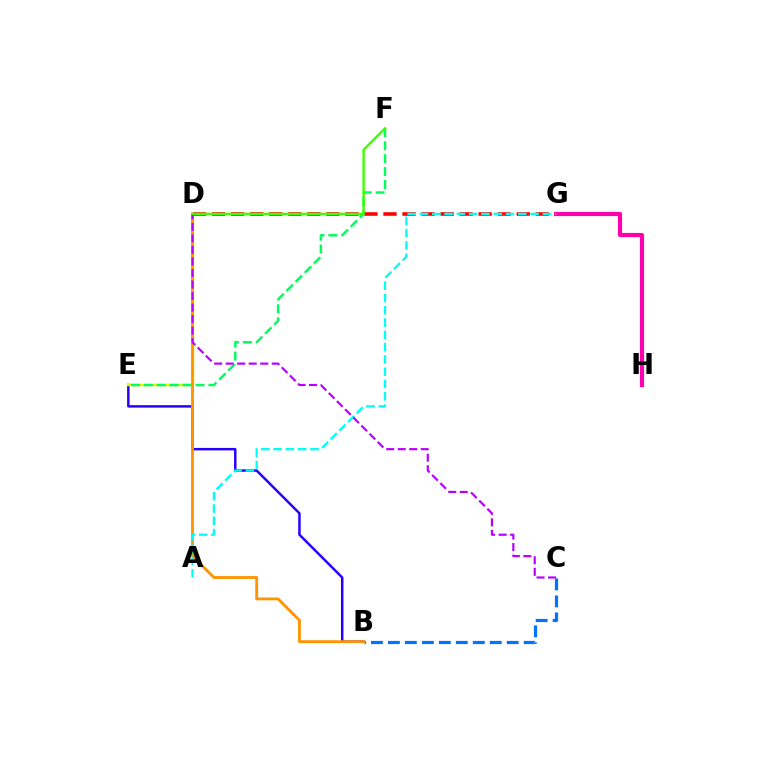{('B', 'E'): [{'color': '#2500ff', 'line_style': 'solid', 'thickness': 1.78}], ('G', 'H'): [{'color': '#ff00ac', 'line_style': 'solid', 'thickness': 2.99}], ('D', 'E'): [{'color': '#d1ff00', 'line_style': 'solid', 'thickness': 1.76}], ('E', 'F'): [{'color': '#00ff5c', 'line_style': 'dashed', 'thickness': 1.75}], ('B', 'C'): [{'color': '#0074ff', 'line_style': 'dashed', 'thickness': 2.31}], ('D', 'G'): [{'color': '#ff0000', 'line_style': 'dashed', 'thickness': 2.59}], ('B', 'D'): [{'color': '#ff9400', 'line_style': 'solid', 'thickness': 2.04}], ('A', 'G'): [{'color': '#00fff6', 'line_style': 'dashed', 'thickness': 1.67}], ('C', 'D'): [{'color': '#b900ff', 'line_style': 'dashed', 'thickness': 1.57}], ('D', 'F'): [{'color': '#3dff00', 'line_style': 'solid', 'thickness': 1.7}]}